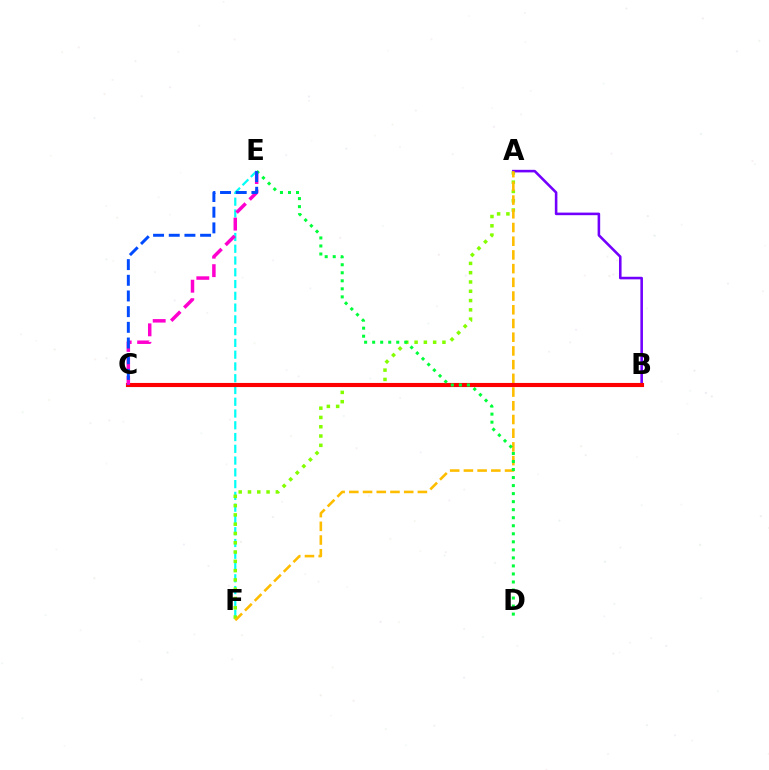{('E', 'F'): [{'color': '#00fff6', 'line_style': 'dashed', 'thickness': 1.6}], ('A', 'F'): [{'color': '#84ff00', 'line_style': 'dotted', 'thickness': 2.52}, {'color': '#ffbd00', 'line_style': 'dashed', 'thickness': 1.86}], ('A', 'B'): [{'color': '#7200ff', 'line_style': 'solid', 'thickness': 1.85}], ('B', 'C'): [{'color': '#ff0000', 'line_style': 'solid', 'thickness': 2.96}], ('C', 'E'): [{'color': '#ff00cf', 'line_style': 'dashed', 'thickness': 2.51}, {'color': '#004bff', 'line_style': 'dashed', 'thickness': 2.13}], ('D', 'E'): [{'color': '#00ff39', 'line_style': 'dotted', 'thickness': 2.18}]}